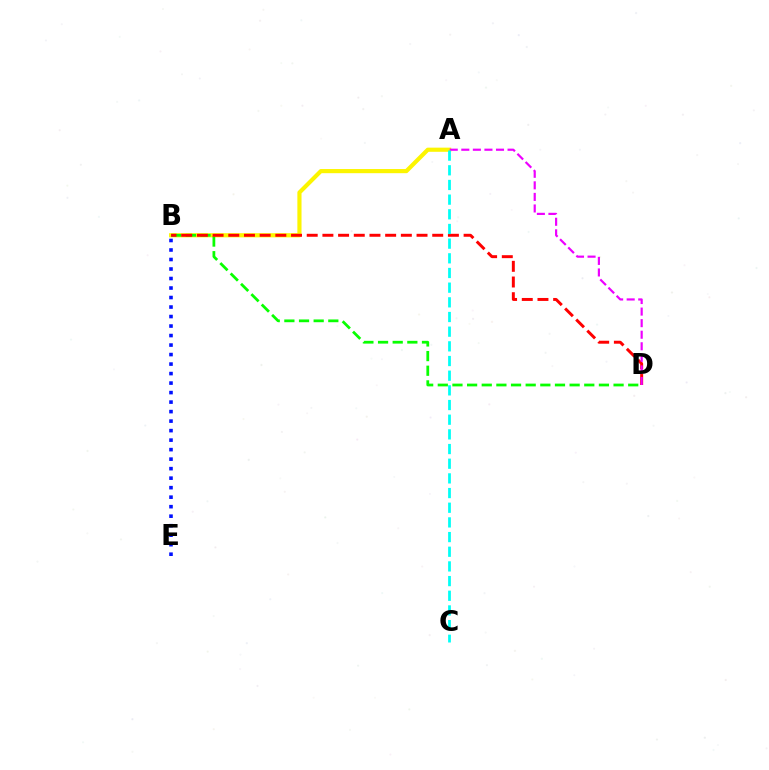{('A', 'B'): [{'color': '#fcf500', 'line_style': 'solid', 'thickness': 2.99}], ('B', 'E'): [{'color': '#0010ff', 'line_style': 'dotted', 'thickness': 2.58}], ('B', 'D'): [{'color': '#08ff00', 'line_style': 'dashed', 'thickness': 1.99}, {'color': '#ff0000', 'line_style': 'dashed', 'thickness': 2.13}], ('A', 'D'): [{'color': '#ee00ff', 'line_style': 'dashed', 'thickness': 1.57}], ('A', 'C'): [{'color': '#00fff6', 'line_style': 'dashed', 'thickness': 1.99}]}